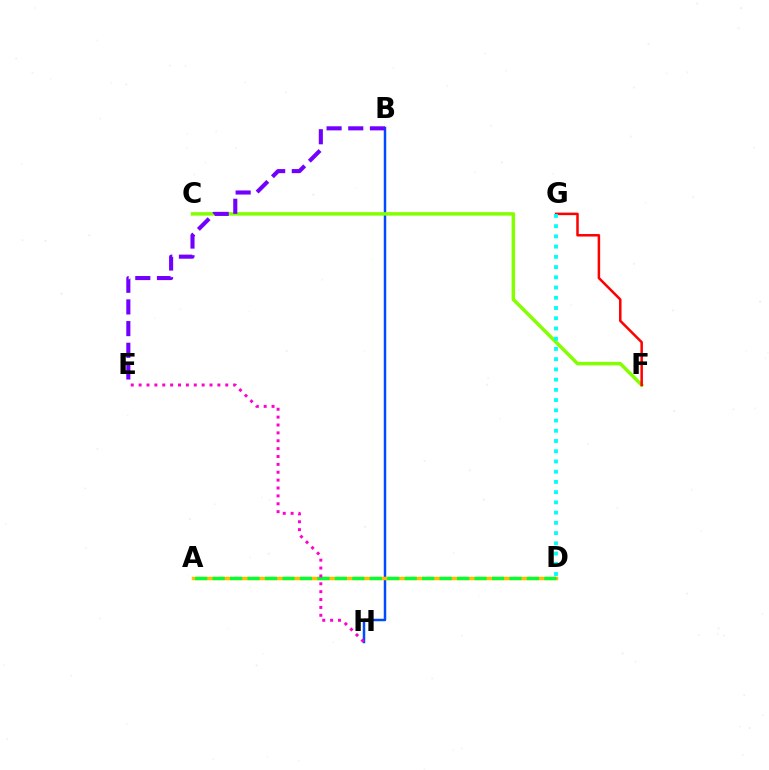{('B', 'H'): [{'color': '#004bff', 'line_style': 'solid', 'thickness': 1.79}], ('C', 'F'): [{'color': '#84ff00', 'line_style': 'solid', 'thickness': 2.51}], ('A', 'D'): [{'color': '#ffbd00', 'line_style': 'solid', 'thickness': 2.51}, {'color': '#00ff39', 'line_style': 'dashed', 'thickness': 2.37}], ('F', 'G'): [{'color': '#ff0000', 'line_style': 'solid', 'thickness': 1.81}], ('B', 'E'): [{'color': '#7200ff', 'line_style': 'dashed', 'thickness': 2.94}], ('D', 'G'): [{'color': '#00fff6', 'line_style': 'dotted', 'thickness': 2.78}], ('E', 'H'): [{'color': '#ff00cf', 'line_style': 'dotted', 'thickness': 2.14}]}